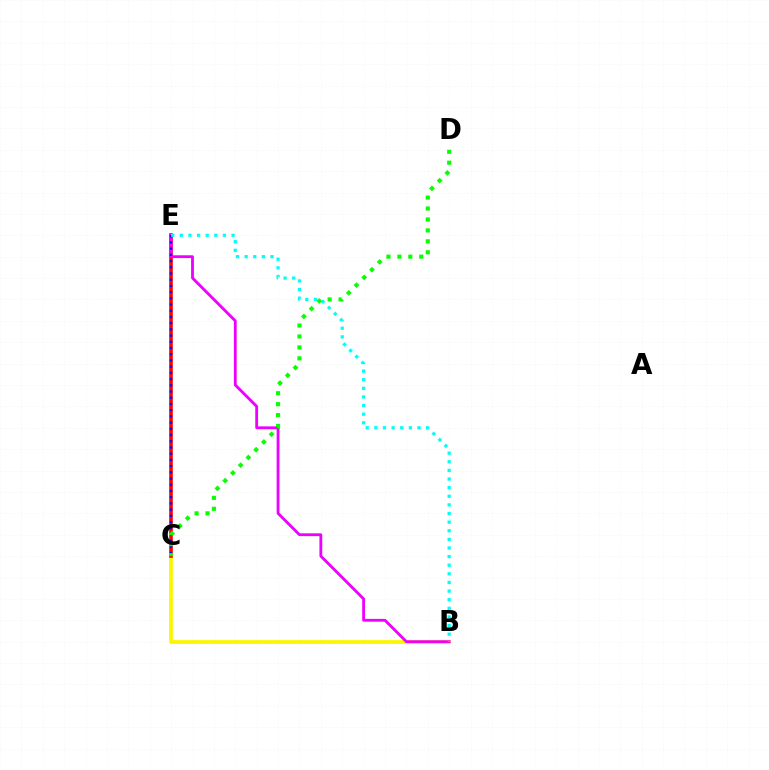{('B', 'C'): [{'color': '#fcf500', 'line_style': 'solid', 'thickness': 2.67}], ('C', 'E'): [{'color': '#ff0000', 'line_style': 'solid', 'thickness': 2.6}, {'color': '#0010ff', 'line_style': 'dotted', 'thickness': 1.69}], ('B', 'E'): [{'color': '#ee00ff', 'line_style': 'solid', 'thickness': 2.03}, {'color': '#00fff6', 'line_style': 'dotted', 'thickness': 2.34}], ('C', 'D'): [{'color': '#08ff00', 'line_style': 'dotted', 'thickness': 2.97}]}